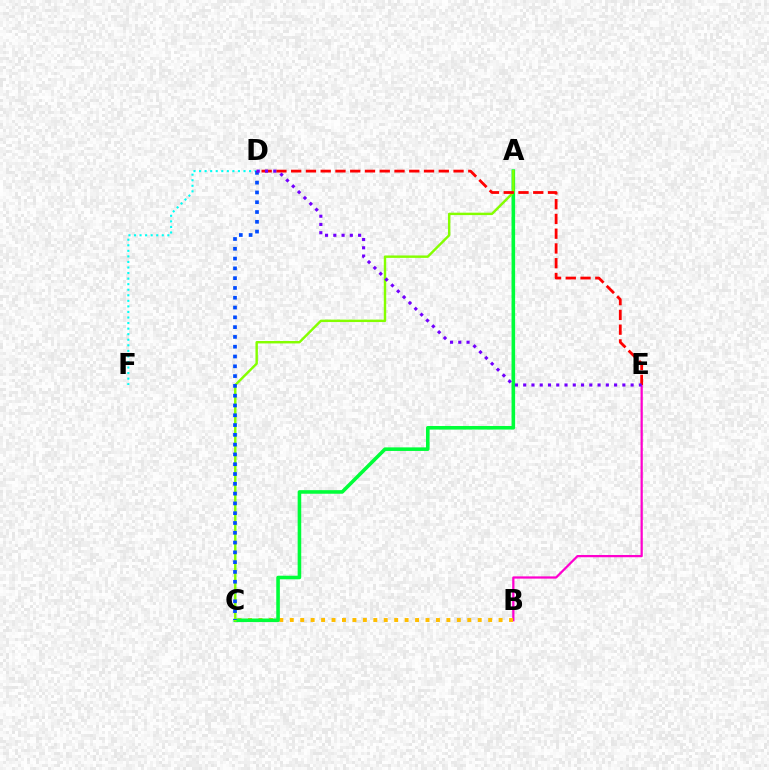{('B', 'E'): [{'color': '#ff00cf', 'line_style': 'solid', 'thickness': 1.62}], ('D', 'F'): [{'color': '#00fff6', 'line_style': 'dotted', 'thickness': 1.51}], ('B', 'C'): [{'color': '#ffbd00', 'line_style': 'dotted', 'thickness': 2.84}], ('A', 'C'): [{'color': '#00ff39', 'line_style': 'solid', 'thickness': 2.58}, {'color': '#84ff00', 'line_style': 'solid', 'thickness': 1.75}], ('C', 'D'): [{'color': '#004bff', 'line_style': 'dotted', 'thickness': 2.66}], ('D', 'E'): [{'color': '#ff0000', 'line_style': 'dashed', 'thickness': 2.01}, {'color': '#7200ff', 'line_style': 'dotted', 'thickness': 2.25}]}